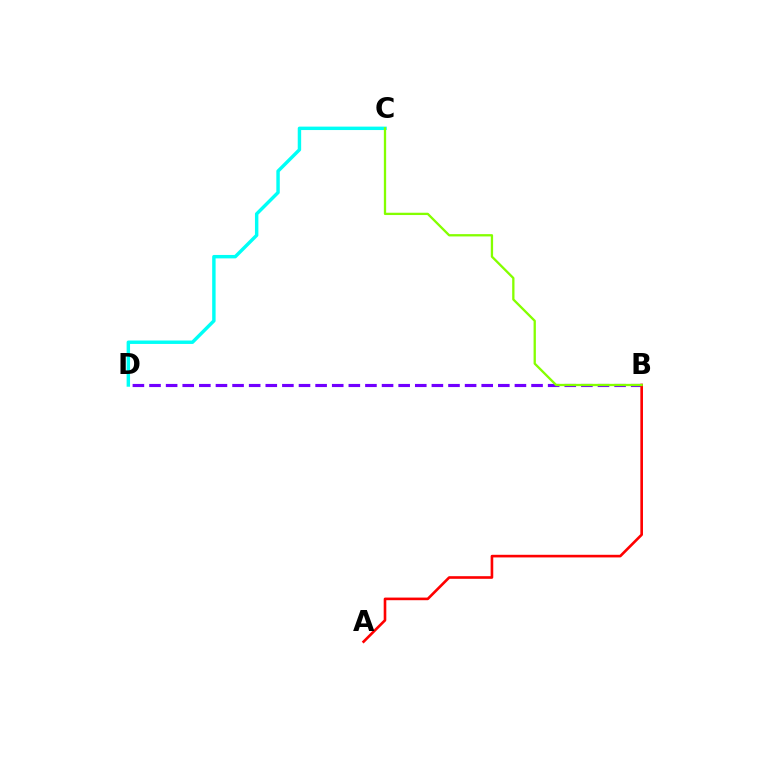{('B', 'D'): [{'color': '#7200ff', 'line_style': 'dashed', 'thickness': 2.26}], ('A', 'B'): [{'color': '#ff0000', 'line_style': 'solid', 'thickness': 1.89}], ('C', 'D'): [{'color': '#00fff6', 'line_style': 'solid', 'thickness': 2.47}], ('B', 'C'): [{'color': '#84ff00', 'line_style': 'solid', 'thickness': 1.66}]}